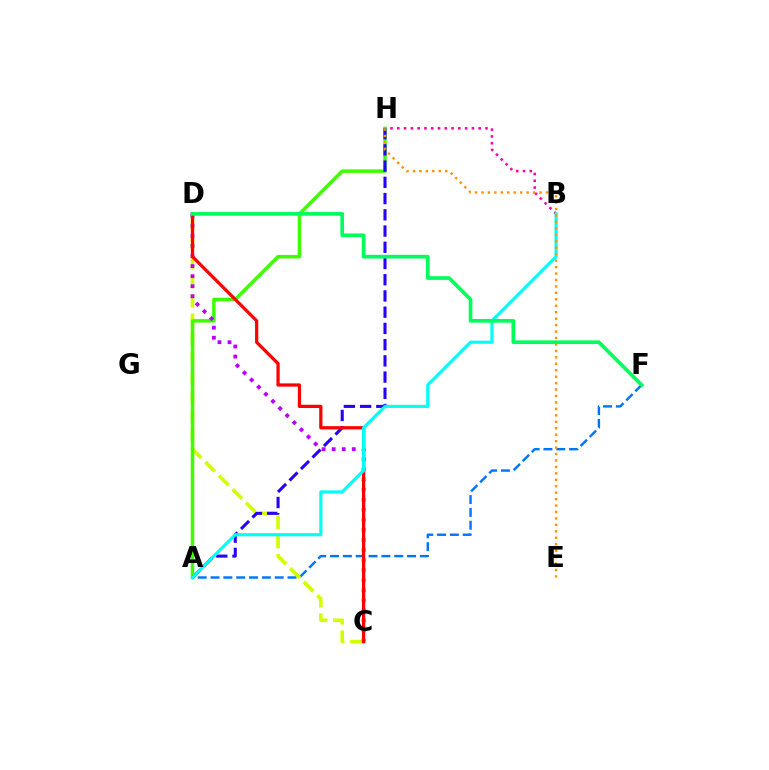{('B', 'H'): [{'color': '#ff00ac', 'line_style': 'dotted', 'thickness': 1.84}], ('A', 'F'): [{'color': '#0074ff', 'line_style': 'dashed', 'thickness': 1.74}], ('C', 'D'): [{'color': '#d1ff00', 'line_style': 'dashed', 'thickness': 2.61}, {'color': '#b900ff', 'line_style': 'dotted', 'thickness': 2.73}, {'color': '#ff0000', 'line_style': 'solid', 'thickness': 2.34}], ('A', 'H'): [{'color': '#3dff00', 'line_style': 'solid', 'thickness': 2.51}, {'color': '#2500ff', 'line_style': 'dashed', 'thickness': 2.2}], ('A', 'B'): [{'color': '#00fff6', 'line_style': 'solid', 'thickness': 2.27}], ('E', 'H'): [{'color': '#ff9400', 'line_style': 'dotted', 'thickness': 1.75}], ('D', 'F'): [{'color': '#00ff5c', 'line_style': 'solid', 'thickness': 2.66}]}